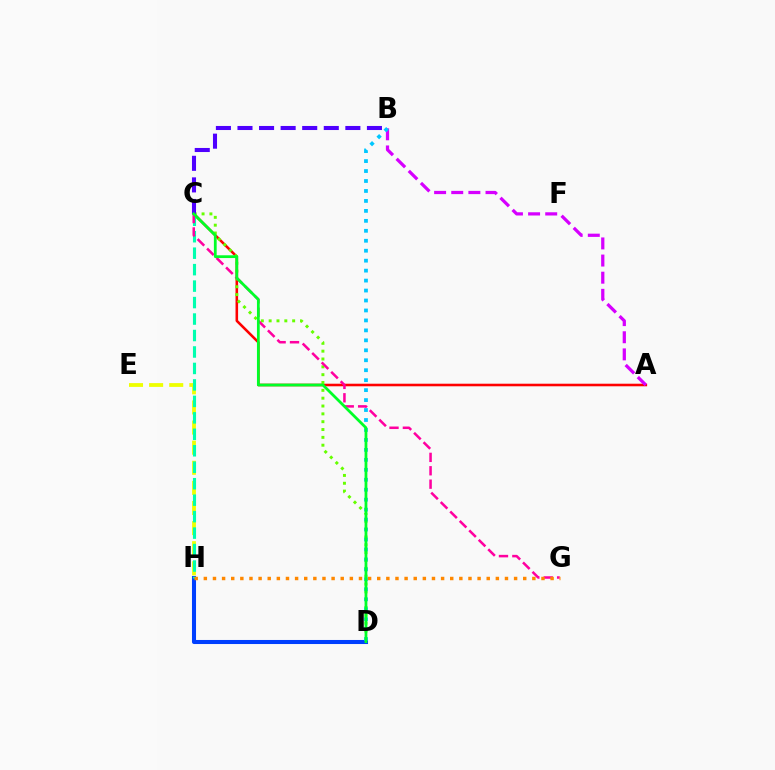{('A', 'C'): [{'color': '#ff0000', 'line_style': 'solid', 'thickness': 1.85}], ('C', 'D'): [{'color': '#66ff00', 'line_style': 'dotted', 'thickness': 2.13}, {'color': '#00ff27', 'line_style': 'solid', 'thickness': 2.0}], ('E', 'H'): [{'color': '#eeff00', 'line_style': 'dashed', 'thickness': 2.73}], ('D', 'H'): [{'color': '#003fff', 'line_style': 'solid', 'thickness': 2.93}], ('B', 'C'): [{'color': '#4f00ff', 'line_style': 'dashed', 'thickness': 2.93}], ('C', 'H'): [{'color': '#00ffaf', 'line_style': 'dashed', 'thickness': 2.24}], ('C', 'G'): [{'color': '#ff00a0', 'line_style': 'dashed', 'thickness': 1.82}], ('A', 'B'): [{'color': '#d600ff', 'line_style': 'dashed', 'thickness': 2.33}], ('B', 'D'): [{'color': '#00c7ff', 'line_style': 'dotted', 'thickness': 2.71}], ('G', 'H'): [{'color': '#ff8800', 'line_style': 'dotted', 'thickness': 2.48}]}